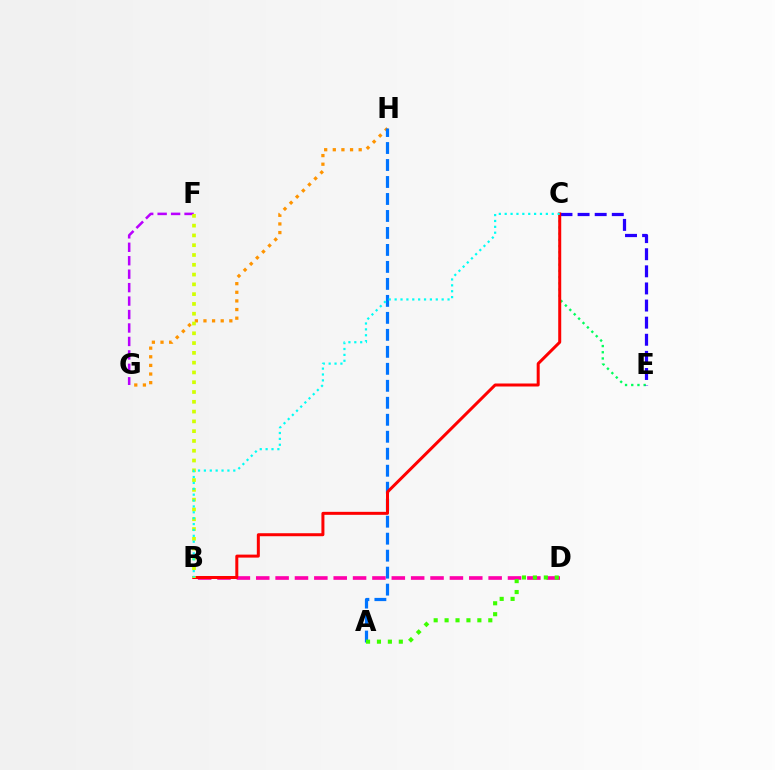{('G', 'H'): [{'color': '#ff9400', 'line_style': 'dotted', 'thickness': 2.34}], ('B', 'D'): [{'color': '#ff00ac', 'line_style': 'dashed', 'thickness': 2.63}], ('A', 'H'): [{'color': '#0074ff', 'line_style': 'dashed', 'thickness': 2.31}], ('F', 'G'): [{'color': '#b900ff', 'line_style': 'dashed', 'thickness': 1.83}], ('C', 'E'): [{'color': '#00ff5c', 'line_style': 'dotted', 'thickness': 1.69}, {'color': '#2500ff', 'line_style': 'dashed', 'thickness': 2.32}], ('B', 'C'): [{'color': '#ff0000', 'line_style': 'solid', 'thickness': 2.16}, {'color': '#00fff6', 'line_style': 'dotted', 'thickness': 1.6}], ('B', 'F'): [{'color': '#d1ff00', 'line_style': 'dotted', 'thickness': 2.66}], ('A', 'D'): [{'color': '#3dff00', 'line_style': 'dotted', 'thickness': 2.97}]}